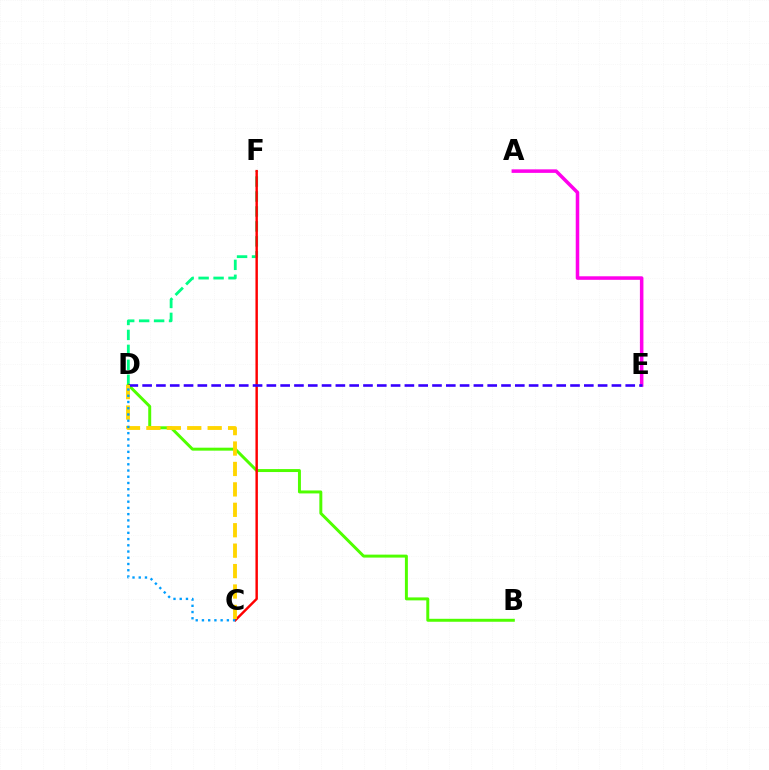{('D', 'F'): [{'color': '#00ff86', 'line_style': 'dashed', 'thickness': 2.03}], ('B', 'D'): [{'color': '#4fff00', 'line_style': 'solid', 'thickness': 2.13}], ('C', 'F'): [{'color': '#ff0000', 'line_style': 'solid', 'thickness': 1.76}], ('A', 'E'): [{'color': '#ff00ed', 'line_style': 'solid', 'thickness': 2.54}], ('D', 'E'): [{'color': '#3700ff', 'line_style': 'dashed', 'thickness': 1.88}], ('C', 'D'): [{'color': '#ffd500', 'line_style': 'dashed', 'thickness': 2.77}, {'color': '#009eff', 'line_style': 'dotted', 'thickness': 1.69}]}